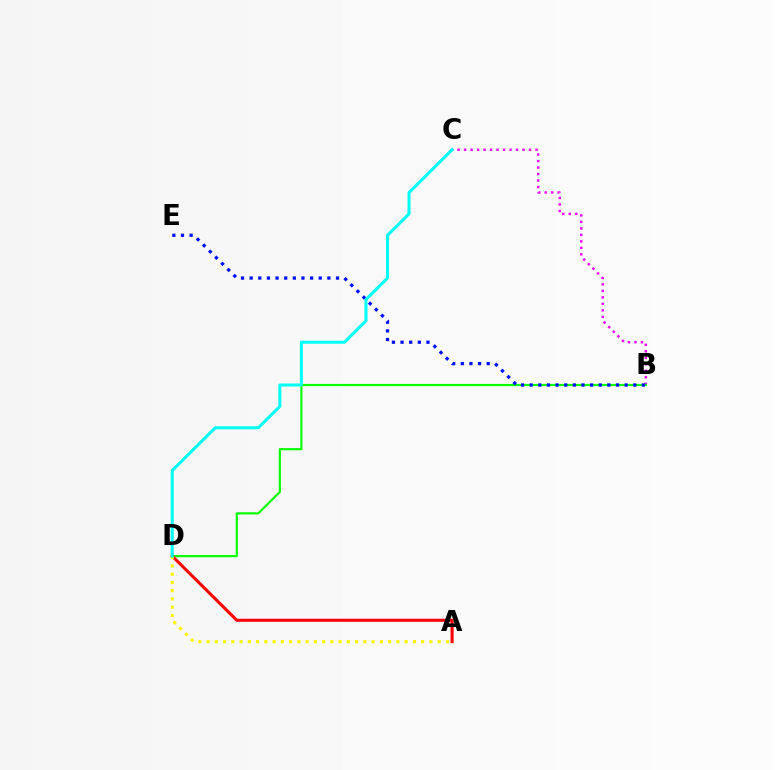{('B', 'C'): [{'color': '#ee00ff', 'line_style': 'dotted', 'thickness': 1.76}], ('B', 'D'): [{'color': '#08ff00', 'line_style': 'solid', 'thickness': 1.57}], ('B', 'E'): [{'color': '#0010ff', 'line_style': 'dotted', 'thickness': 2.35}], ('A', 'D'): [{'color': '#ff0000', 'line_style': 'solid', 'thickness': 2.22}, {'color': '#fcf500', 'line_style': 'dotted', 'thickness': 2.24}], ('C', 'D'): [{'color': '#00fff6', 'line_style': 'solid', 'thickness': 2.17}]}